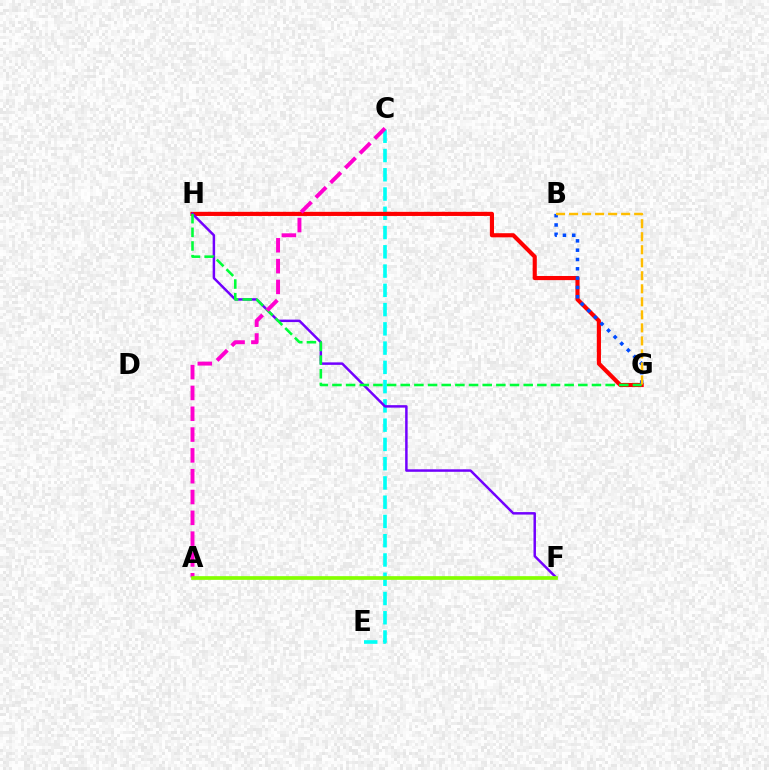{('C', 'E'): [{'color': '#00fff6', 'line_style': 'dashed', 'thickness': 2.62}], ('G', 'H'): [{'color': '#ff0000', 'line_style': 'solid', 'thickness': 2.98}, {'color': '#00ff39', 'line_style': 'dashed', 'thickness': 1.86}], ('B', 'G'): [{'color': '#004bff', 'line_style': 'dotted', 'thickness': 2.53}, {'color': '#ffbd00', 'line_style': 'dashed', 'thickness': 1.77}], ('F', 'H'): [{'color': '#7200ff', 'line_style': 'solid', 'thickness': 1.78}], ('A', 'C'): [{'color': '#ff00cf', 'line_style': 'dashed', 'thickness': 2.83}], ('A', 'F'): [{'color': '#84ff00', 'line_style': 'solid', 'thickness': 2.66}]}